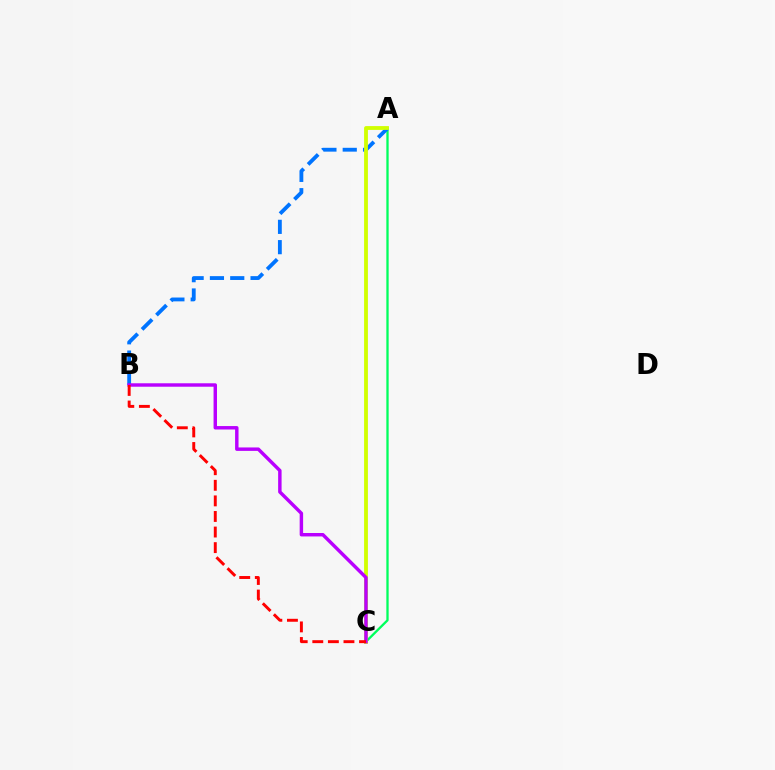{('A', 'C'): [{'color': '#00ff5c', 'line_style': 'solid', 'thickness': 1.66}, {'color': '#d1ff00', 'line_style': 'solid', 'thickness': 2.76}], ('A', 'B'): [{'color': '#0074ff', 'line_style': 'dashed', 'thickness': 2.76}], ('B', 'C'): [{'color': '#b900ff', 'line_style': 'solid', 'thickness': 2.48}, {'color': '#ff0000', 'line_style': 'dashed', 'thickness': 2.12}]}